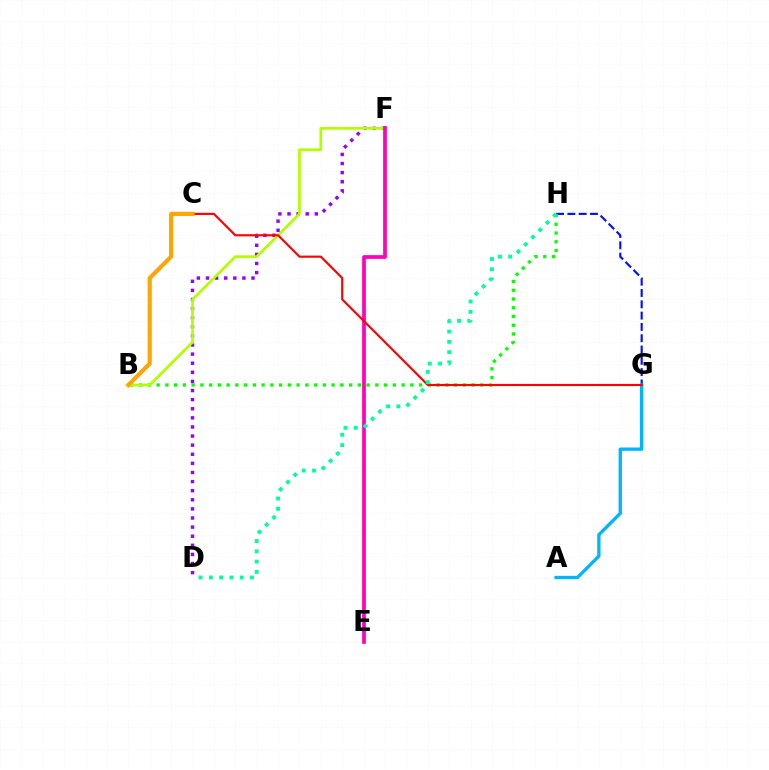{('G', 'H'): [{'color': '#0010ff', 'line_style': 'dashed', 'thickness': 1.54}], ('B', 'H'): [{'color': '#08ff00', 'line_style': 'dotted', 'thickness': 2.38}], ('D', 'F'): [{'color': '#9b00ff', 'line_style': 'dotted', 'thickness': 2.47}], ('A', 'G'): [{'color': '#00b5ff', 'line_style': 'solid', 'thickness': 2.4}], ('B', 'F'): [{'color': '#b3ff00', 'line_style': 'solid', 'thickness': 1.97}], ('E', 'F'): [{'color': '#ff00bd', 'line_style': 'solid', 'thickness': 2.68}], ('C', 'G'): [{'color': '#ff0000', 'line_style': 'solid', 'thickness': 1.55}], ('B', 'C'): [{'color': '#ffa500', 'line_style': 'solid', 'thickness': 2.99}], ('D', 'H'): [{'color': '#00ff9d', 'line_style': 'dotted', 'thickness': 2.79}]}